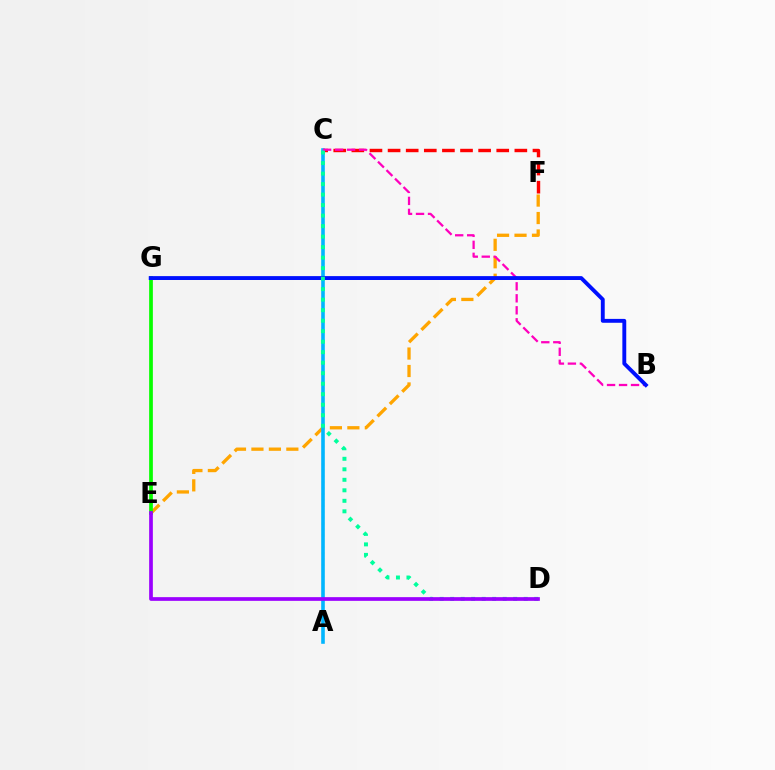{('C', 'F'): [{'color': '#ff0000', 'line_style': 'dashed', 'thickness': 2.46}], ('A', 'C'): [{'color': '#b3ff00', 'line_style': 'dotted', 'thickness': 1.61}, {'color': '#00b5ff', 'line_style': 'solid', 'thickness': 2.59}], ('E', 'F'): [{'color': '#ffa500', 'line_style': 'dashed', 'thickness': 2.37}], ('E', 'G'): [{'color': '#08ff00', 'line_style': 'solid', 'thickness': 2.68}], ('B', 'C'): [{'color': '#ff00bd', 'line_style': 'dashed', 'thickness': 1.63}], ('B', 'G'): [{'color': '#0010ff', 'line_style': 'solid', 'thickness': 2.79}], ('C', 'D'): [{'color': '#00ff9d', 'line_style': 'dotted', 'thickness': 2.85}], ('D', 'E'): [{'color': '#9b00ff', 'line_style': 'solid', 'thickness': 2.66}]}